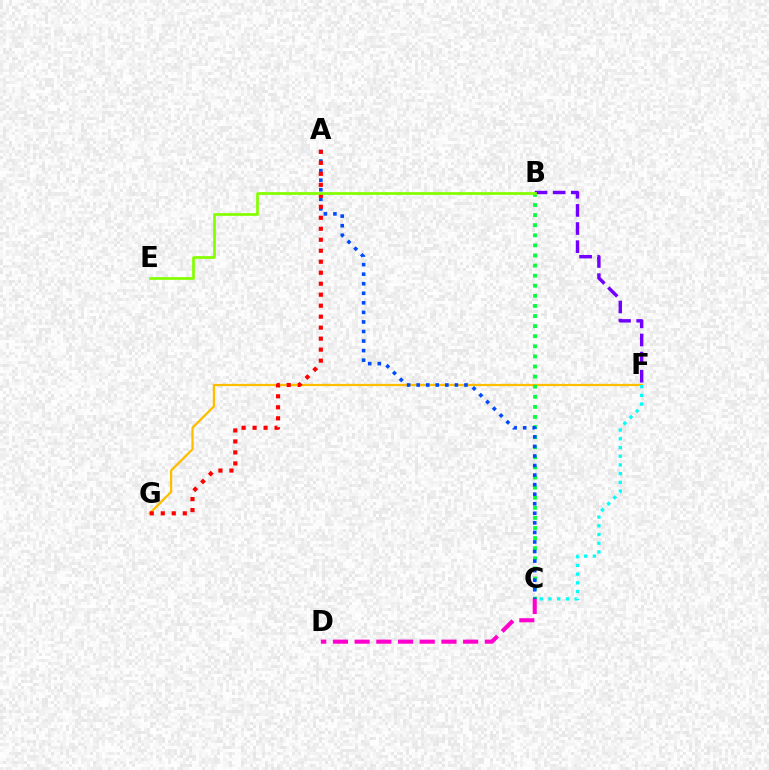{('F', 'G'): [{'color': '#ffbd00', 'line_style': 'solid', 'thickness': 1.63}], ('C', 'D'): [{'color': '#ff00cf', 'line_style': 'dashed', 'thickness': 2.95}], ('B', 'C'): [{'color': '#00ff39', 'line_style': 'dotted', 'thickness': 2.74}], ('A', 'C'): [{'color': '#004bff', 'line_style': 'dotted', 'thickness': 2.6}], ('A', 'G'): [{'color': '#ff0000', 'line_style': 'dotted', 'thickness': 2.99}], ('B', 'F'): [{'color': '#7200ff', 'line_style': 'dashed', 'thickness': 2.46}], ('C', 'F'): [{'color': '#00fff6', 'line_style': 'dotted', 'thickness': 2.37}], ('B', 'E'): [{'color': '#84ff00', 'line_style': 'solid', 'thickness': 1.96}]}